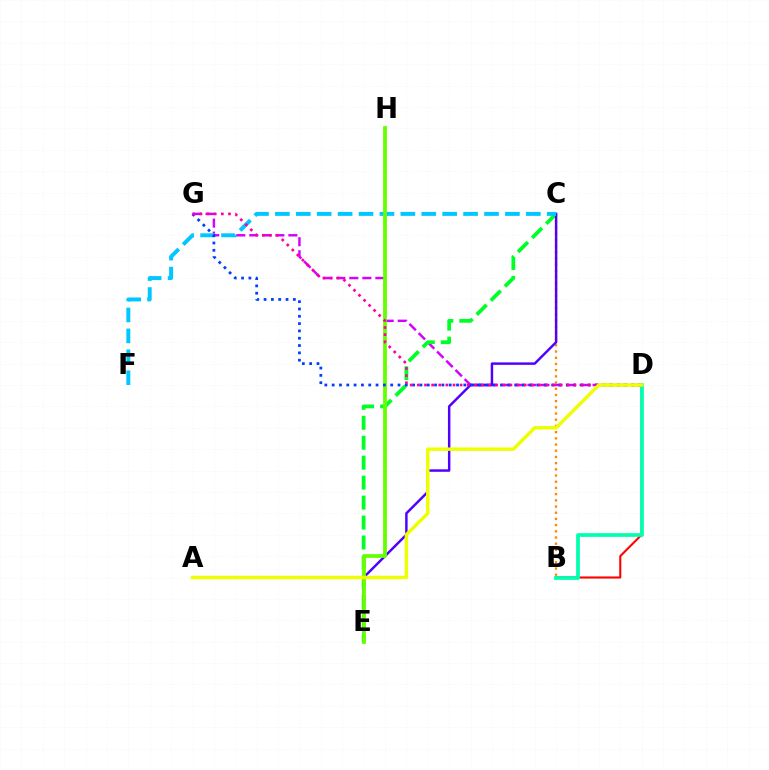{('B', 'C'): [{'color': '#ff8800', 'line_style': 'dotted', 'thickness': 1.68}], ('D', 'G'): [{'color': '#d600ff', 'line_style': 'dashed', 'thickness': 1.77}, {'color': '#003fff', 'line_style': 'dotted', 'thickness': 1.99}, {'color': '#ff00a0', 'line_style': 'dotted', 'thickness': 1.93}], ('C', 'E'): [{'color': '#00ff27', 'line_style': 'dashed', 'thickness': 2.71}, {'color': '#4f00ff', 'line_style': 'solid', 'thickness': 1.77}], ('C', 'F'): [{'color': '#00c7ff', 'line_style': 'dashed', 'thickness': 2.84}], ('E', 'H'): [{'color': '#66ff00', 'line_style': 'solid', 'thickness': 2.72}], ('B', 'D'): [{'color': '#ff0000', 'line_style': 'solid', 'thickness': 1.51}, {'color': '#00ffaf', 'line_style': 'solid', 'thickness': 2.69}], ('A', 'D'): [{'color': '#eeff00', 'line_style': 'solid', 'thickness': 2.48}]}